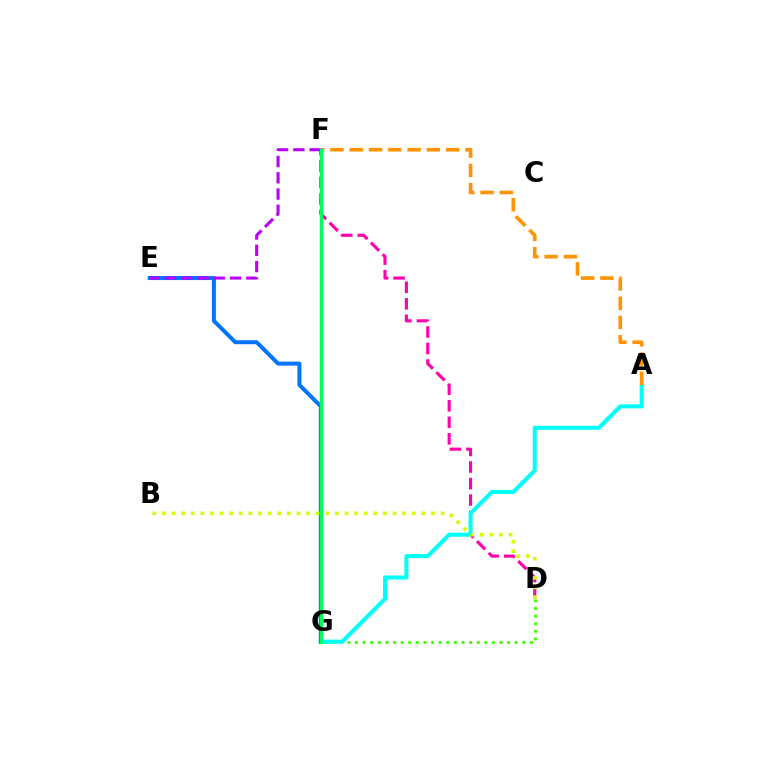{('D', 'G'): [{'color': '#3dff00', 'line_style': 'dotted', 'thickness': 2.07}], ('D', 'F'): [{'color': '#ff00ac', 'line_style': 'dashed', 'thickness': 2.24}], ('A', 'G'): [{'color': '#00fff6', 'line_style': 'solid', 'thickness': 2.92}], ('F', 'G'): [{'color': '#2500ff', 'line_style': 'solid', 'thickness': 1.51}, {'color': '#ff0000', 'line_style': 'dotted', 'thickness': 2.0}, {'color': '#00ff5c', 'line_style': 'solid', 'thickness': 2.39}], ('E', 'G'): [{'color': '#0074ff', 'line_style': 'solid', 'thickness': 2.87}], ('A', 'F'): [{'color': '#ff9400', 'line_style': 'dashed', 'thickness': 2.62}], ('E', 'F'): [{'color': '#b900ff', 'line_style': 'dashed', 'thickness': 2.21}], ('B', 'D'): [{'color': '#d1ff00', 'line_style': 'dotted', 'thickness': 2.61}]}